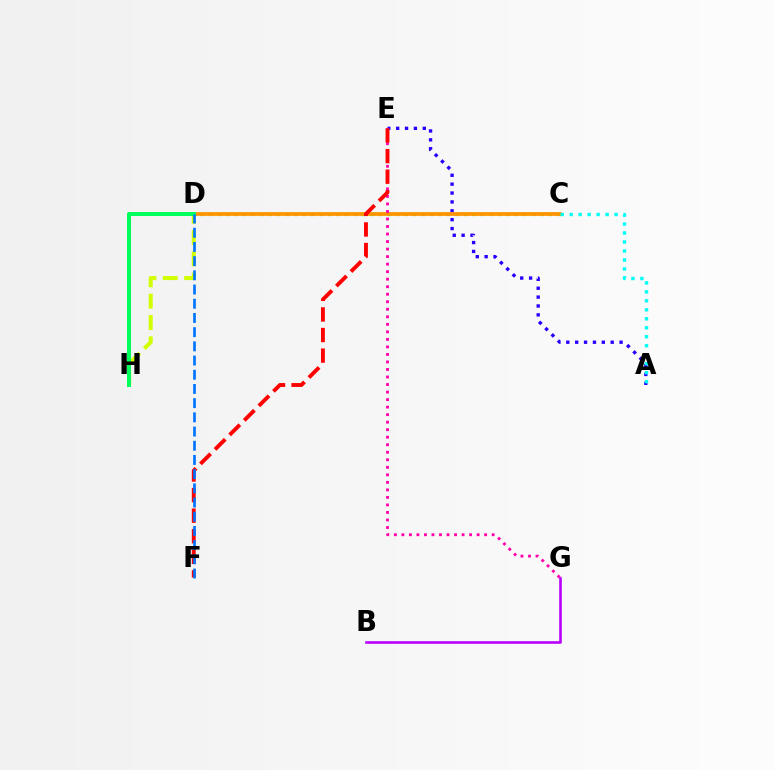{('A', 'E'): [{'color': '#2500ff', 'line_style': 'dotted', 'thickness': 2.41}], ('C', 'D'): [{'color': '#3dff00', 'line_style': 'dotted', 'thickness': 2.31}, {'color': '#ff9400', 'line_style': 'solid', 'thickness': 2.68}], ('D', 'H'): [{'color': '#d1ff00', 'line_style': 'dashed', 'thickness': 2.9}, {'color': '#00ff5c', 'line_style': 'solid', 'thickness': 2.89}], ('B', 'G'): [{'color': '#b900ff', 'line_style': 'solid', 'thickness': 1.87}], ('E', 'G'): [{'color': '#ff00ac', 'line_style': 'dotted', 'thickness': 2.04}], ('E', 'F'): [{'color': '#ff0000', 'line_style': 'dashed', 'thickness': 2.8}], ('A', 'C'): [{'color': '#00fff6', 'line_style': 'dotted', 'thickness': 2.44}], ('D', 'F'): [{'color': '#0074ff', 'line_style': 'dashed', 'thickness': 1.93}]}